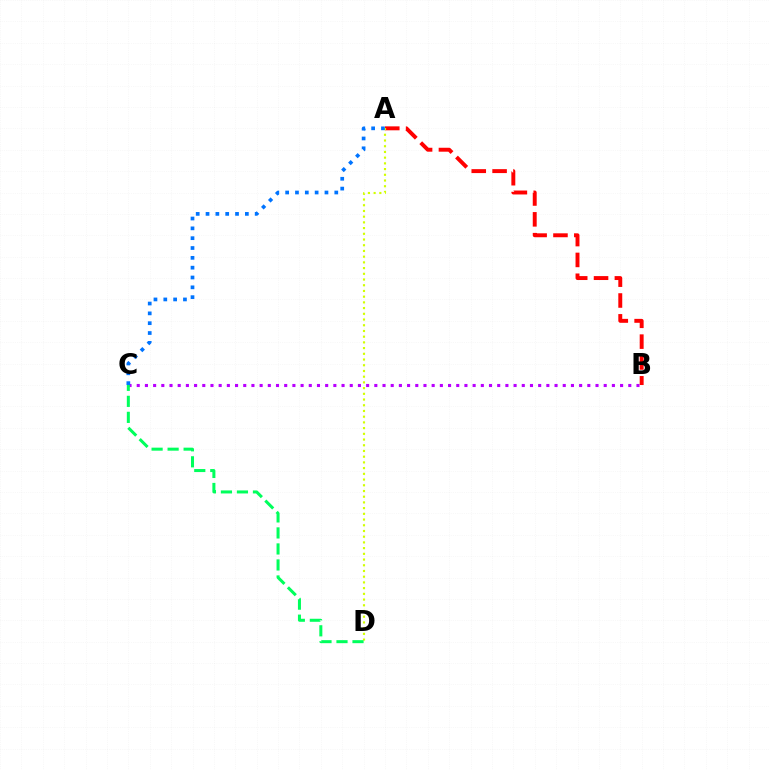{('B', 'C'): [{'color': '#b900ff', 'line_style': 'dotted', 'thickness': 2.23}], ('A', 'B'): [{'color': '#ff0000', 'line_style': 'dashed', 'thickness': 2.83}], ('A', 'D'): [{'color': '#d1ff00', 'line_style': 'dotted', 'thickness': 1.55}], ('A', 'C'): [{'color': '#0074ff', 'line_style': 'dotted', 'thickness': 2.67}], ('C', 'D'): [{'color': '#00ff5c', 'line_style': 'dashed', 'thickness': 2.18}]}